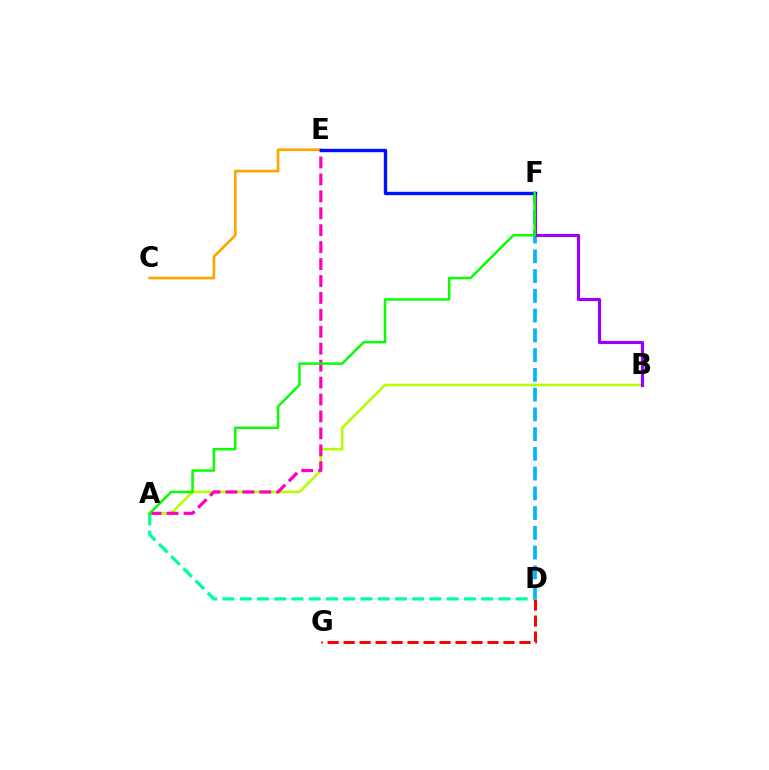{('D', 'F'): [{'color': '#00b5ff', 'line_style': 'dashed', 'thickness': 2.68}], ('C', 'E'): [{'color': '#ffa500', 'line_style': 'solid', 'thickness': 1.94}], ('A', 'B'): [{'color': '#b3ff00', 'line_style': 'solid', 'thickness': 1.86}], ('A', 'E'): [{'color': '#ff00bd', 'line_style': 'dashed', 'thickness': 2.3}], ('A', 'D'): [{'color': '#00ff9d', 'line_style': 'dashed', 'thickness': 2.34}], ('B', 'F'): [{'color': '#9b00ff', 'line_style': 'solid', 'thickness': 2.25}], ('D', 'G'): [{'color': '#ff0000', 'line_style': 'dashed', 'thickness': 2.17}], ('E', 'F'): [{'color': '#0010ff', 'line_style': 'solid', 'thickness': 2.43}], ('A', 'F'): [{'color': '#08ff00', 'line_style': 'solid', 'thickness': 1.79}]}